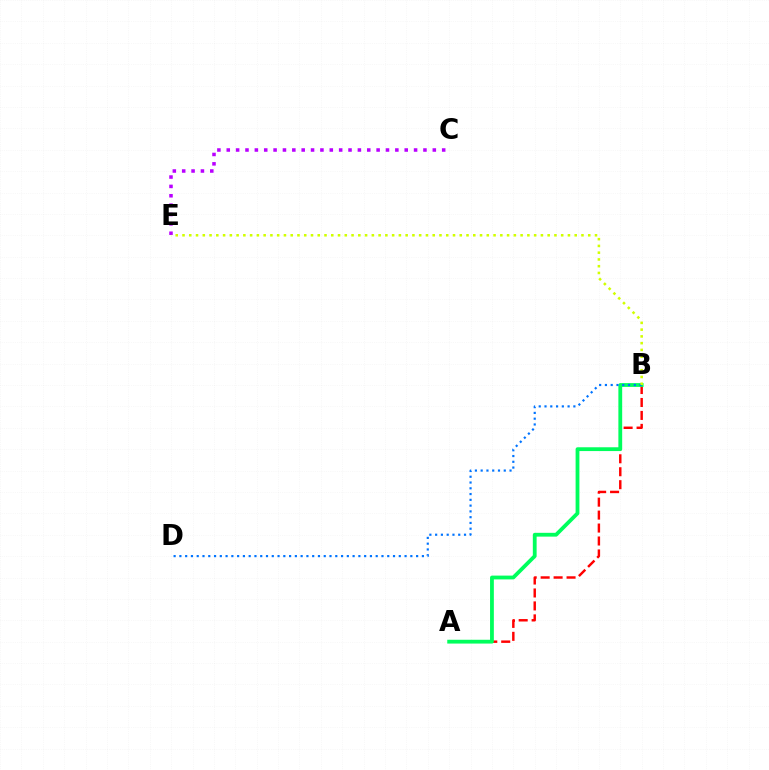{('A', 'B'): [{'color': '#ff0000', 'line_style': 'dashed', 'thickness': 1.76}, {'color': '#00ff5c', 'line_style': 'solid', 'thickness': 2.74}], ('C', 'E'): [{'color': '#b900ff', 'line_style': 'dotted', 'thickness': 2.54}], ('B', 'D'): [{'color': '#0074ff', 'line_style': 'dotted', 'thickness': 1.57}], ('B', 'E'): [{'color': '#d1ff00', 'line_style': 'dotted', 'thickness': 1.84}]}